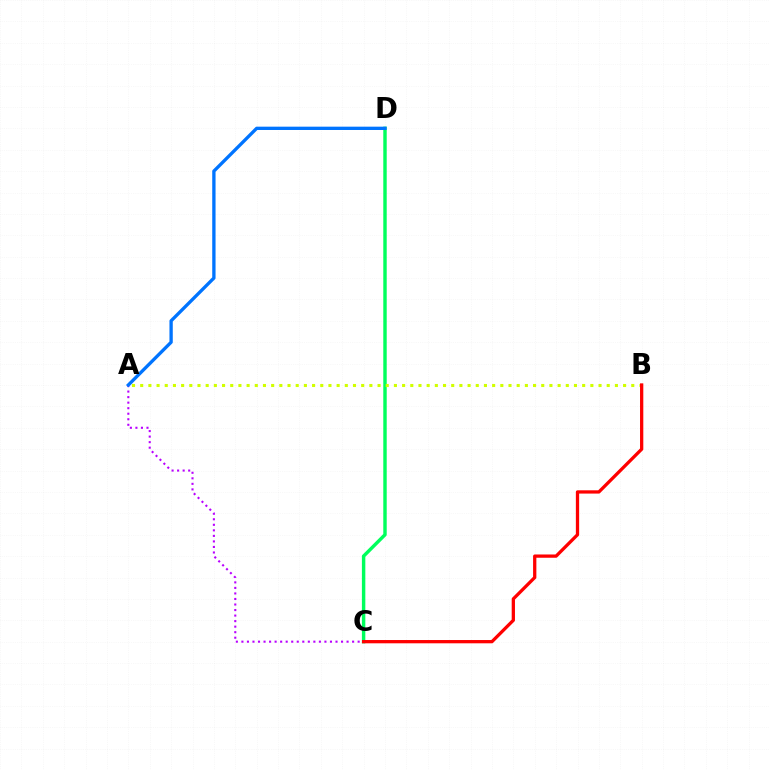{('C', 'D'): [{'color': '#00ff5c', 'line_style': 'solid', 'thickness': 2.47}], ('A', 'B'): [{'color': '#d1ff00', 'line_style': 'dotted', 'thickness': 2.22}], ('A', 'C'): [{'color': '#b900ff', 'line_style': 'dotted', 'thickness': 1.5}], ('A', 'D'): [{'color': '#0074ff', 'line_style': 'solid', 'thickness': 2.39}], ('B', 'C'): [{'color': '#ff0000', 'line_style': 'solid', 'thickness': 2.36}]}